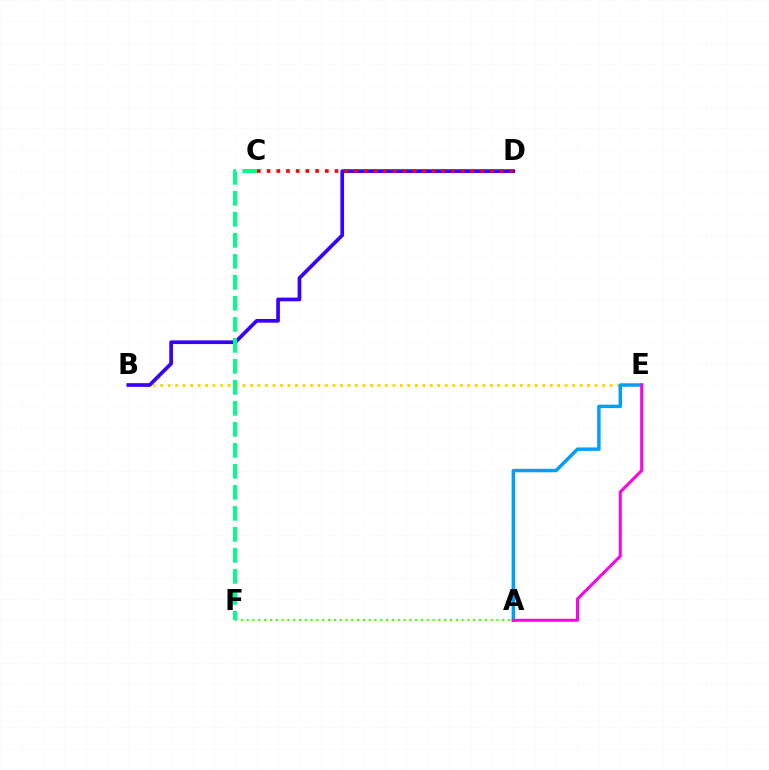{('B', 'E'): [{'color': '#ffd500', 'line_style': 'dotted', 'thickness': 2.04}], ('A', 'E'): [{'color': '#009eff', 'line_style': 'solid', 'thickness': 2.48}, {'color': '#ff00ed', 'line_style': 'solid', 'thickness': 2.17}], ('B', 'D'): [{'color': '#3700ff', 'line_style': 'solid', 'thickness': 2.66}], ('A', 'F'): [{'color': '#4fff00', 'line_style': 'dotted', 'thickness': 1.58}], ('C', 'D'): [{'color': '#ff0000', 'line_style': 'dotted', 'thickness': 2.64}], ('C', 'F'): [{'color': '#00ff86', 'line_style': 'dashed', 'thickness': 2.85}]}